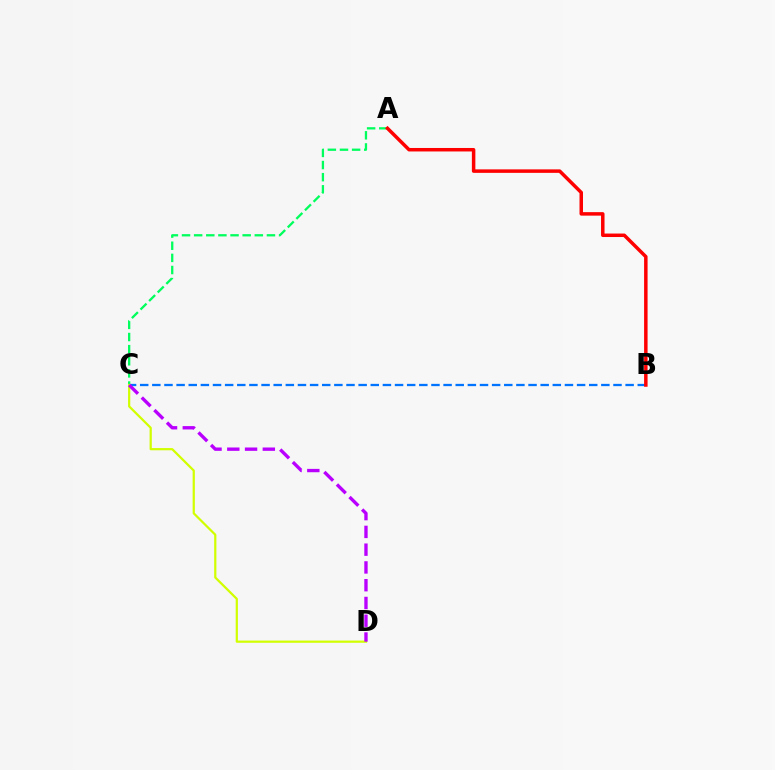{('B', 'C'): [{'color': '#0074ff', 'line_style': 'dashed', 'thickness': 1.65}], ('A', 'C'): [{'color': '#00ff5c', 'line_style': 'dashed', 'thickness': 1.65}], ('C', 'D'): [{'color': '#d1ff00', 'line_style': 'solid', 'thickness': 1.6}, {'color': '#b900ff', 'line_style': 'dashed', 'thickness': 2.41}], ('A', 'B'): [{'color': '#ff0000', 'line_style': 'solid', 'thickness': 2.51}]}